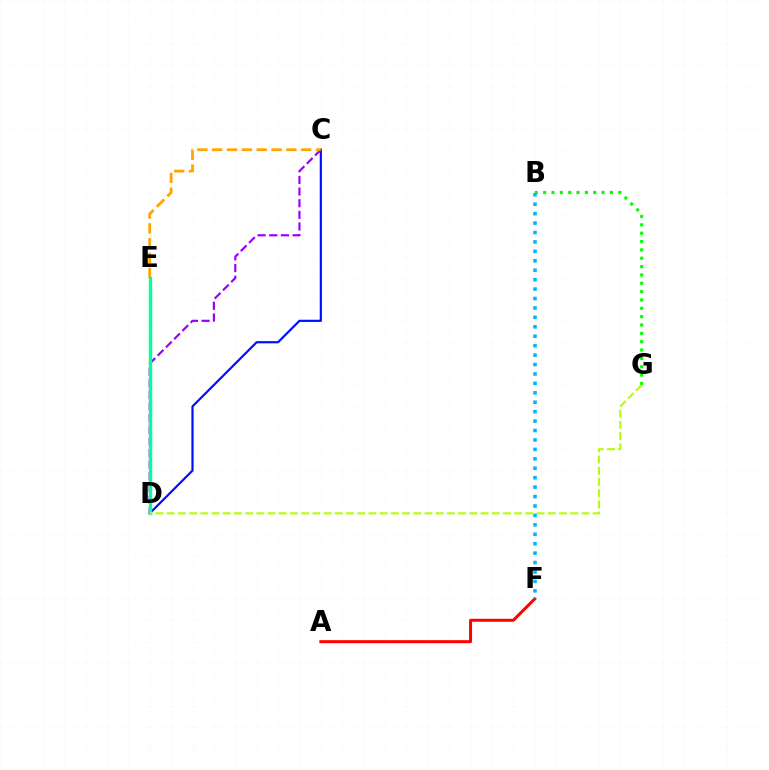{('C', 'D'): [{'color': '#9b00ff', 'line_style': 'dashed', 'thickness': 1.58}, {'color': '#0010ff', 'line_style': 'solid', 'thickness': 1.58}], ('A', 'F'): [{'color': '#ff0000', 'line_style': 'solid', 'thickness': 2.15}], ('D', 'E'): [{'color': '#ff00bd', 'line_style': 'solid', 'thickness': 2.18}, {'color': '#00ff9d', 'line_style': 'solid', 'thickness': 2.42}], ('B', 'G'): [{'color': '#08ff00', 'line_style': 'dotted', 'thickness': 2.27}], ('B', 'F'): [{'color': '#00b5ff', 'line_style': 'dotted', 'thickness': 2.56}], ('D', 'G'): [{'color': '#b3ff00', 'line_style': 'dashed', 'thickness': 1.52}], ('C', 'E'): [{'color': '#ffa500', 'line_style': 'dashed', 'thickness': 2.02}]}